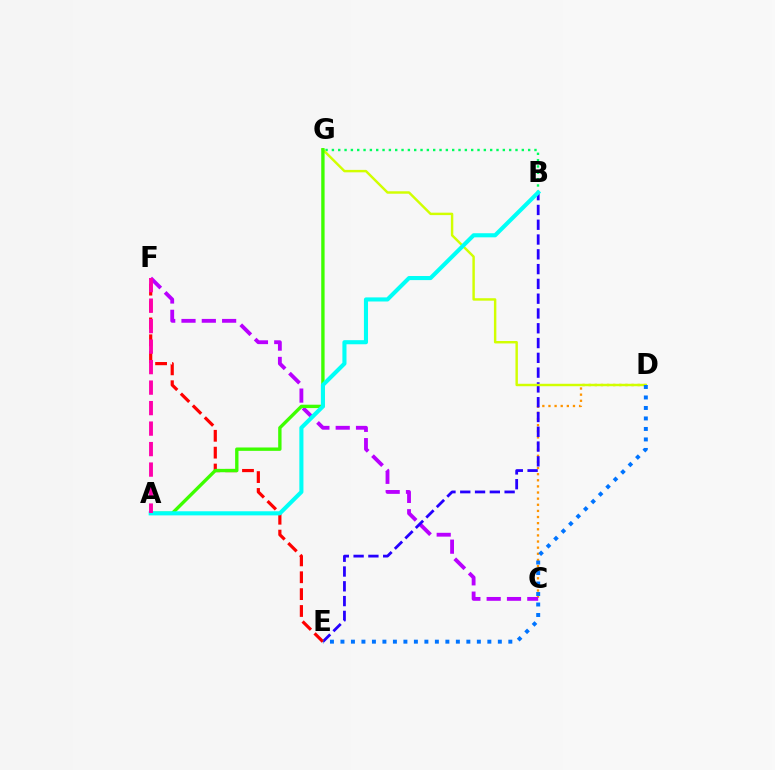{('C', 'D'): [{'color': '#ff9400', 'line_style': 'dotted', 'thickness': 1.66}], ('C', 'F'): [{'color': '#b900ff', 'line_style': 'dashed', 'thickness': 2.76}], ('B', 'E'): [{'color': '#2500ff', 'line_style': 'dashed', 'thickness': 2.01}], ('E', 'F'): [{'color': '#ff0000', 'line_style': 'dashed', 'thickness': 2.29}], ('B', 'G'): [{'color': '#00ff5c', 'line_style': 'dotted', 'thickness': 1.72}], ('D', 'G'): [{'color': '#d1ff00', 'line_style': 'solid', 'thickness': 1.75}], ('A', 'G'): [{'color': '#3dff00', 'line_style': 'solid', 'thickness': 2.42}], ('D', 'E'): [{'color': '#0074ff', 'line_style': 'dotted', 'thickness': 2.85}], ('A', 'B'): [{'color': '#00fff6', 'line_style': 'solid', 'thickness': 2.95}], ('A', 'F'): [{'color': '#ff00ac', 'line_style': 'dashed', 'thickness': 2.78}]}